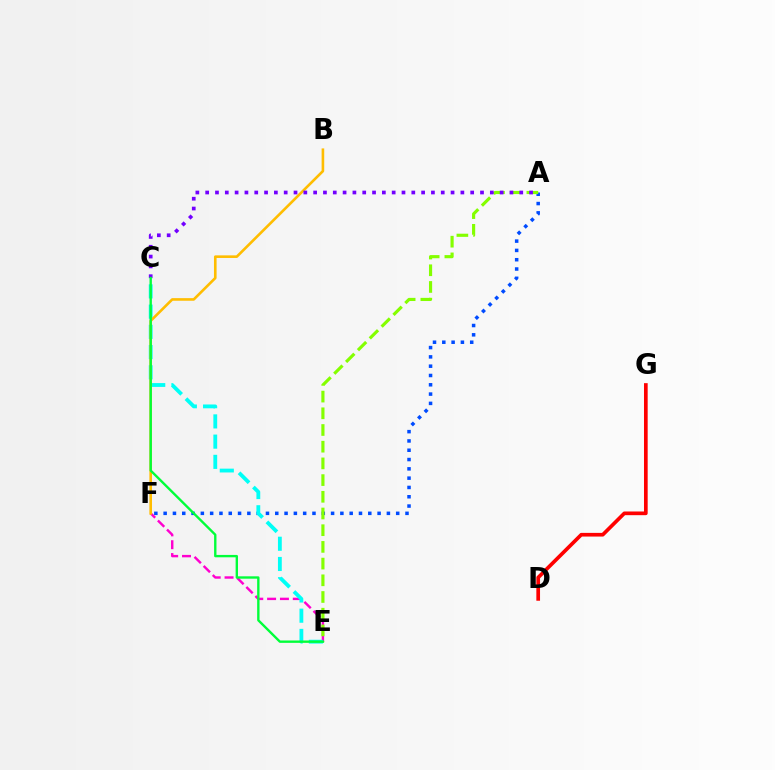{('D', 'G'): [{'color': '#ff0000', 'line_style': 'solid', 'thickness': 2.65}], ('A', 'F'): [{'color': '#004bff', 'line_style': 'dotted', 'thickness': 2.53}], ('E', 'F'): [{'color': '#ff00cf', 'line_style': 'dashed', 'thickness': 1.74}], ('C', 'E'): [{'color': '#00fff6', 'line_style': 'dashed', 'thickness': 2.75}, {'color': '#00ff39', 'line_style': 'solid', 'thickness': 1.71}], ('B', 'F'): [{'color': '#ffbd00', 'line_style': 'solid', 'thickness': 1.88}], ('A', 'E'): [{'color': '#84ff00', 'line_style': 'dashed', 'thickness': 2.27}], ('A', 'C'): [{'color': '#7200ff', 'line_style': 'dotted', 'thickness': 2.67}]}